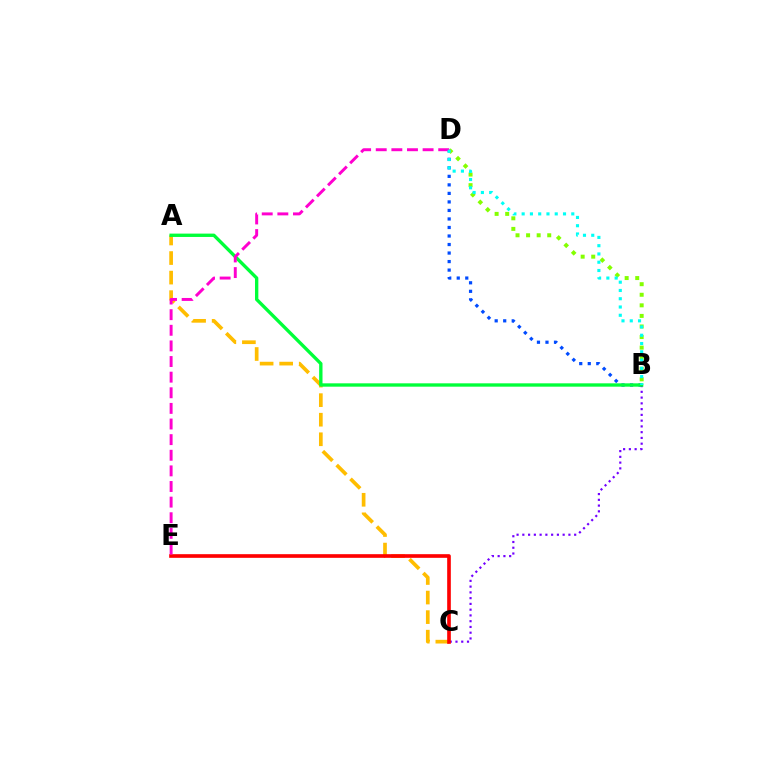{('A', 'C'): [{'color': '#ffbd00', 'line_style': 'dashed', 'thickness': 2.66}], ('B', 'C'): [{'color': '#7200ff', 'line_style': 'dotted', 'thickness': 1.56}], ('C', 'E'): [{'color': '#ff0000', 'line_style': 'solid', 'thickness': 2.63}], ('B', 'D'): [{'color': '#004bff', 'line_style': 'dotted', 'thickness': 2.32}, {'color': '#84ff00', 'line_style': 'dotted', 'thickness': 2.87}, {'color': '#00fff6', 'line_style': 'dotted', 'thickness': 2.25}], ('A', 'B'): [{'color': '#00ff39', 'line_style': 'solid', 'thickness': 2.41}], ('D', 'E'): [{'color': '#ff00cf', 'line_style': 'dashed', 'thickness': 2.12}]}